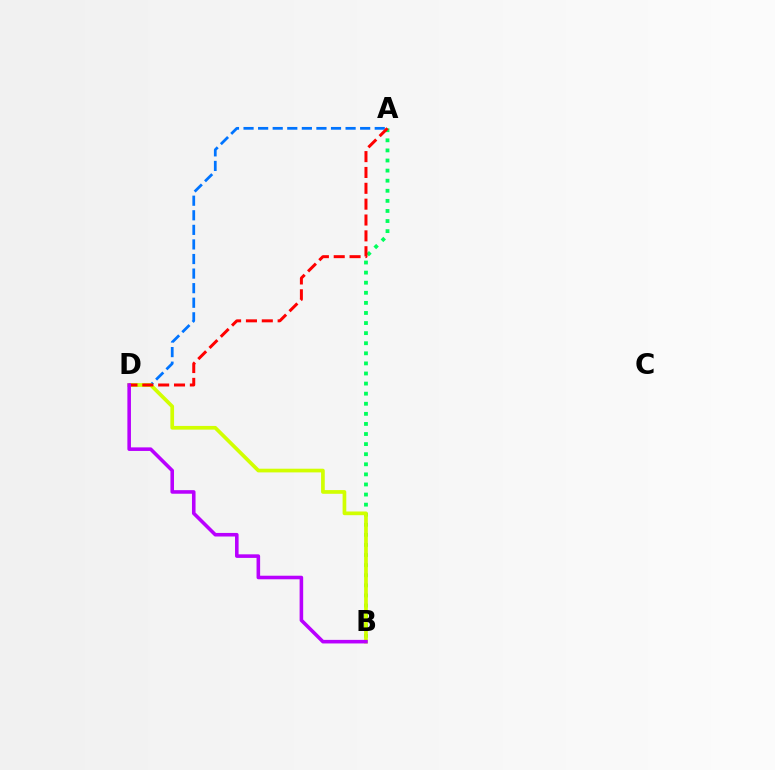{('A', 'B'): [{'color': '#00ff5c', 'line_style': 'dotted', 'thickness': 2.74}], ('A', 'D'): [{'color': '#0074ff', 'line_style': 'dashed', 'thickness': 1.98}, {'color': '#ff0000', 'line_style': 'dashed', 'thickness': 2.15}], ('B', 'D'): [{'color': '#d1ff00', 'line_style': 'solid', 'thickness': 2.66}, {'color': '#b900ff', 'line_style': 'solid', 'thickness': 2.57}]}